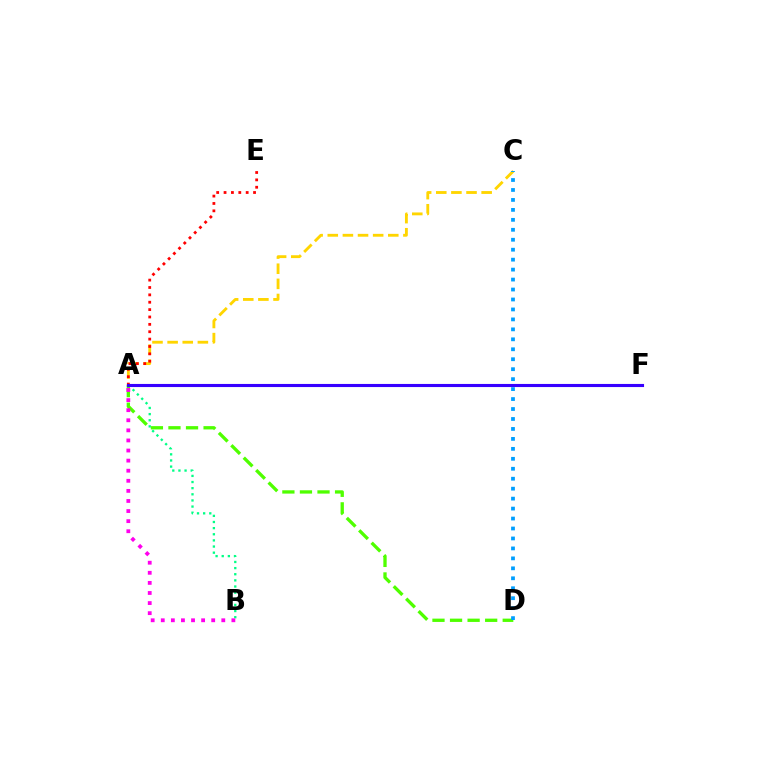{('A', 'B'): [{'color': '#00ff86', 'line_style': 'dotted', 'thickness': 1.67}, {'color': '#ff00ed', 'line_style': 'dotted', 'thickness': 2.74}], ('A', 'C'): [{'color': '#ffd500', 'line_style': 'dashed', 'thickness': 2.06}], ('A', 'E'): [{'color': '#ff0000', 'line_style': 'dotted', 'thickness': 2.0}], ('A', 'D'): [{'color': '#4fff00', 'line_style': 'dashed', 'thickness': 2.39}], ('C', 'D'): [{'color': '#009eff', 'line_style': 'dotted', 'thickness': 2.71}], ('A', 'F'): [{'color': '#3700ff', 'line_style': 'solid', 'thickness': 2.24}]}